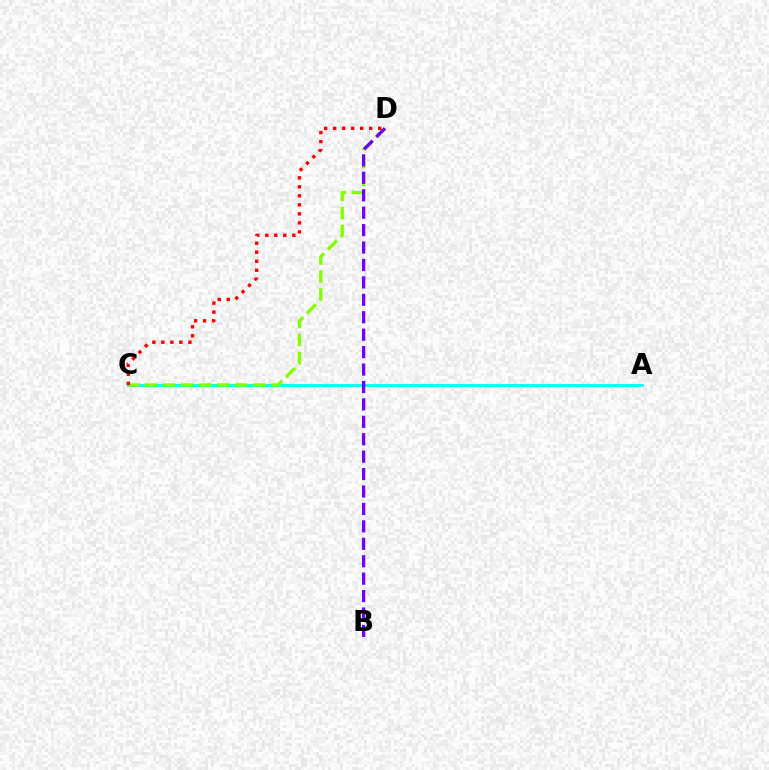{('A', 'C'): [{'color': '#00fff6', 'line_style': 'solid', 'thickness': 2.06}], ('C', 'D'): [{'color': '#84ff00', 'line_style': 'dashed', 'thickness': 2.46}, {'color': '#ff0000', 'line_style': 'dotted', 'thickness': 2.45}], ('B', 'D'): [{'color': '#7200ff', 'line_style': 'dashed', 'thickness': 2.37}]}